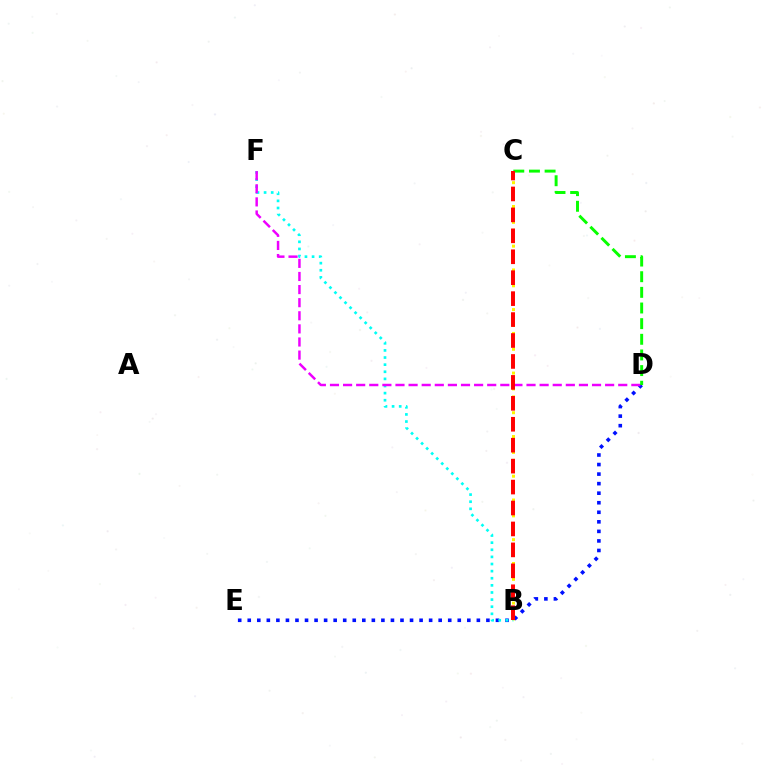{('D', 'E'): [{'color': '#0010ff', 'line_style': 'dotted', 'thickness': 2.59}], ('B', 'C'): [{'color': '#fcf500', 'line_style': 'dotted', 'thickness': 2.16}, {'color': '#ff0000', 'line_style': 'dashed', 'thickness': 2.84}], ('B', 'F'): [{'color': '#00fff6', 'line_style': 'dotted', 'thickness': 1.93}], ('D', 'F'): [{'color': '#ee00ff', 'line_style': 'dashed', 'thickness': 1.78}], ('C', 'D'): [{'color': '#08ff00', 'line_style': 'dashed', 'thickness': 2.13}]}